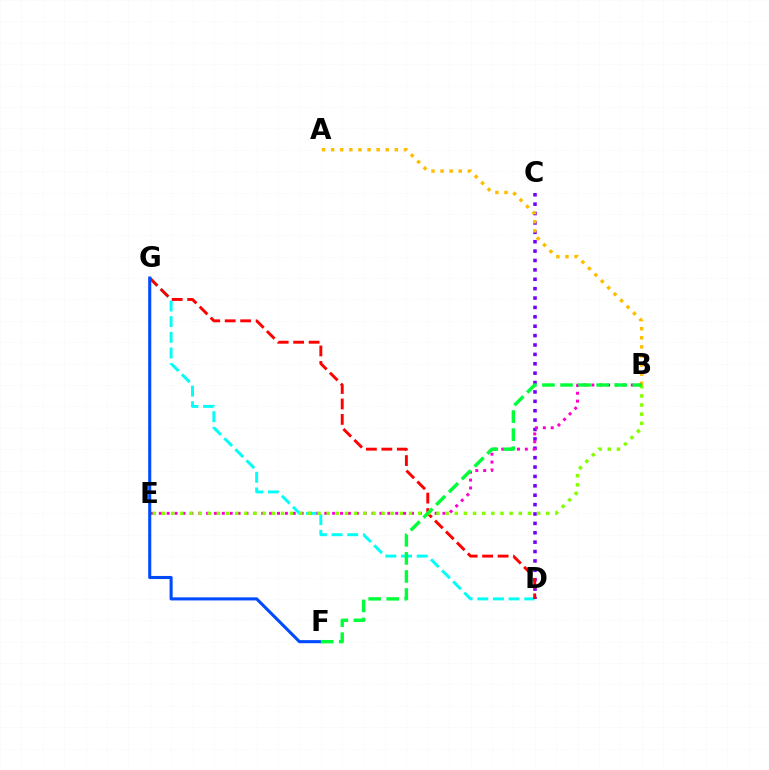{('C', 'D'): [{'color': '#7200ff', 'line_style': 'dotted', 'thickness': 2.55}], ('D', 'G'): [{'color': '#00fff6', 'line_style': 'dashed', 'thickness': 2.13}, {'color': '#ff0000', 'line_style': 'dashed', 'thickness': 2.1}], ('A', 'B'): [{'color': '#ffbd00', 'line_style': 'dotted', 'thickness': 2.47}], ('B', 'E'): [{'color': '#ff00cf', 'line_style': 'dotted', 'thickness': 2.14}, {'color': '#84ff00', 'line_style': 'dotted', 'thickness': 2.49}], ('F', 'G'): [{'color': '#004bff', 'line_style': 'solid', 'thickness': 2.22}], ('B', 'F'): [{'color': '#00ff39', 'line_style': 'dashed', 'thickness': 2.45}]}